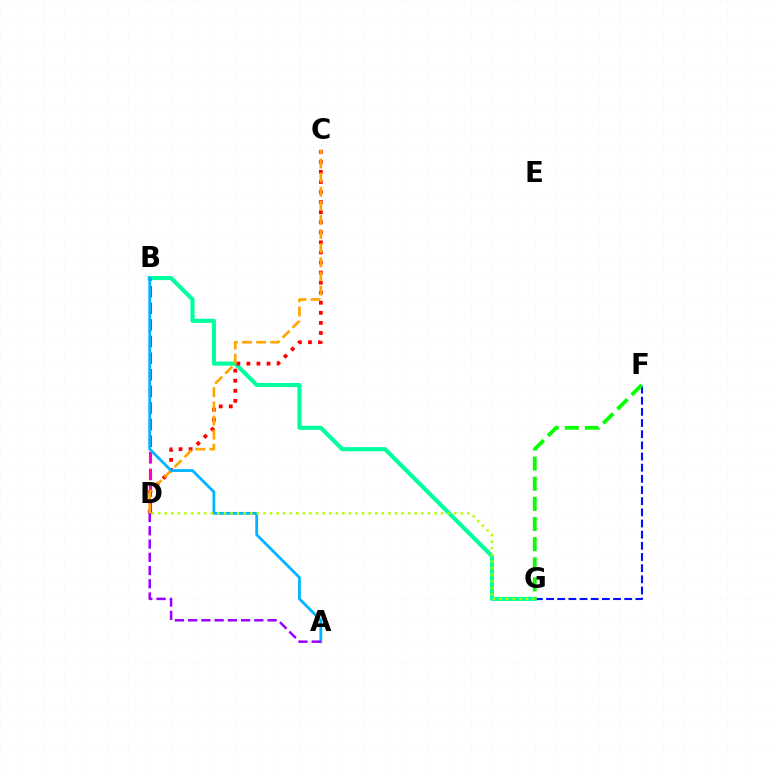{('F', 'G'): [{'color': '#0010ff', 'line_style': 'dashed', 'thickness': 1.52}, {'color': '#08ff00', 'line_style': 'dashed', 'thickness': 2.74}], ('B', 'G'): [{'color': '#00ff9d', 'line_style': 'solid', 'thickness': 2.95}], ('B', 'D'): [{'color': '#ff00bd', 'line_style': 'dashed', 'thickness': 2.26}], ('C', 'D'): [{'color': '#ff0000', 'line_style': 'dotted', 'thickness': 2.73}, {'color': '#ffa500', 'line_style': 'dashed', 'thickness': 1.92}], ('A', 'B'): [{'color': '#00b5ff', 'line_style': 'solid', 'thickness': 2.01}], ('D', 'G'): [{'color': '#b3ff00', 'line_style': 'dotted', 'thickness': 1.79}], ('A', 'D'): [{'color': '#9b00ff', 'line_style': 'dashed', 'thickness': 1.8}]}